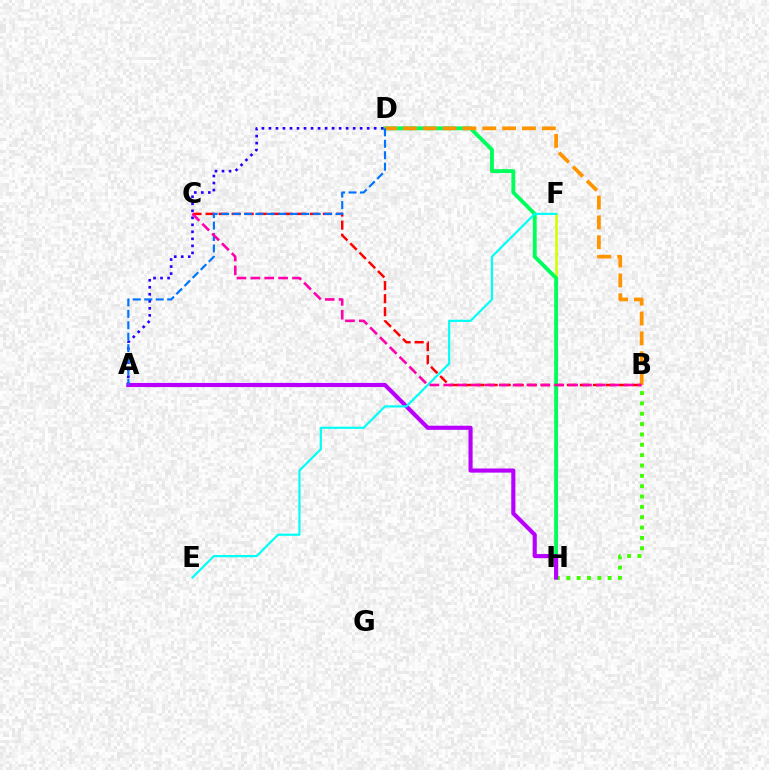{('B', 'C'): [{'color': '#ff0000', 'line_style': 'dashed', 'thickness': 1.77}, {'color': '#ff00ac', 'line_style': 'dashed', 'thickness': 1.88}], ('F', 'H'): [{'color': '#d1ff00', 'line_style': 'solid', 'thickness': 1.86}], ('D', 'H'): [{'color': '#00ff5c', 'line_style': 'solid', 'thickness': 2.79}], ('B', 'H'): [{'color': '#3dff00', 'line_style': 'dotted', 'thickness': 2.81}], ('A', 'D'): [{'color': '#2500ff', 'line_style': 'dotted', 'thickness': 1.91}, {'color': '#0074ff', 'line_style': 'dashed', 'thickness': 1.55}], ('A', 'H'): [{'color': '#b900ff', 'line_style': 'solid', 'thickness': 2.97}], ('E', 'F'): [{'color': '#00fff6', 'line_style': 'solid', 'thickness': 1.57}], ('B', 'D'): [{'color': '#ff9400', 'line_style': 'dashed', 'thickness': 2.7}]}